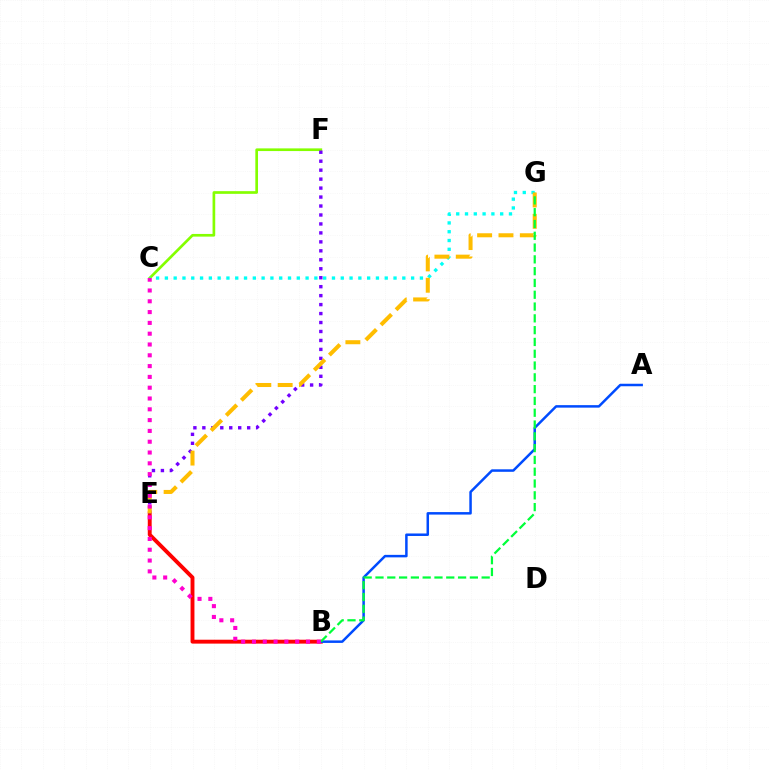{('C', 'F'): [{'color': '#84ff00', 'line_style': 'solid', 'thickness': 1.93}], ('B', 'E'): [{'color': '#ff0000', 'line_style': 'solid', 'thickness': 2.8}], ('C', 'G'): [{'color': '#00fff6', 'line_style': 'dotted', 'thickness': 2.39}], ('A', 'B'): [{'color': '#004bff', 'line_style': 'solid', 'thickness': 1.8}], ('E', 'F'): [{'color': '#7200ff', 'line_style': 'dotted', 'thickness': 2.44}], ('E', 'G'): [{'color': '#ffbd00', 'line_style': 'dashed', 'thickness': 2.9}], ('B', 'G'): [{'color': '#00ff39', 'line_style': 'dashed', 'thickness': 1.6}], ('B', 'C'): [{'color': '#ff00cf', 'line_style': 'dotted', 'thickness': 2.94}]}